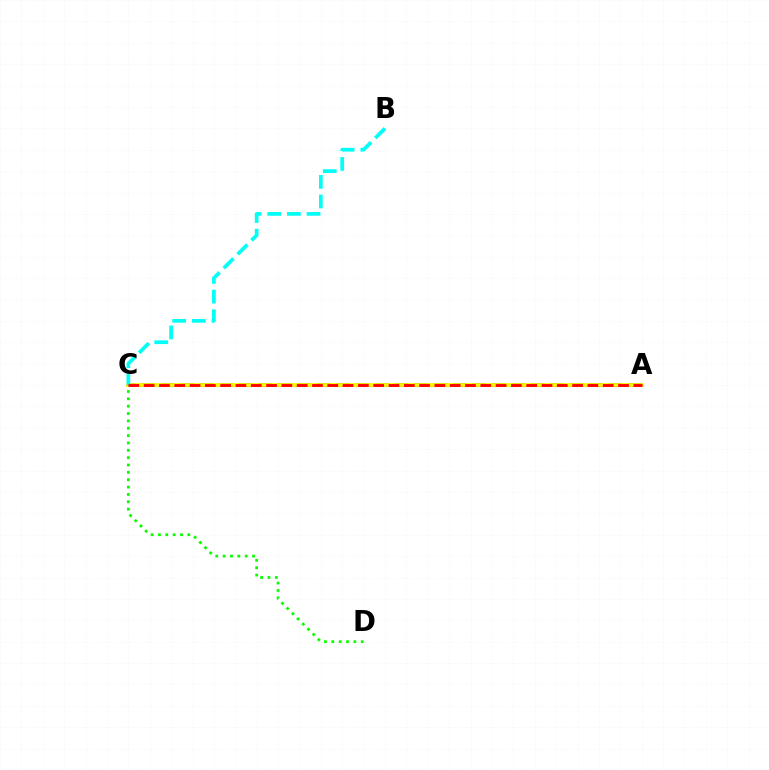{('A', 'C'): [{'color': '#ee00ff', 'line_style': 'dotted', 'thickness': 1.84}, {'color': '#0010ff', 'line_style': 'dashed', 'thickness': 2.65}, {'color': '#fcf500', 'line_style': 'solid', 'thickness': 2.71}, {'color': '#ff0000', 'line_style': 'dashed', 'thickness': 2.08}], ('B', 'C'): [{'color': '#00fff6', 'line_style': 'dashed', 'thickness': 2.67}], ('C', 'D'): [{'color': '#08ff00', 'line_style': 'dotted', 'thickness': 2.0}]}